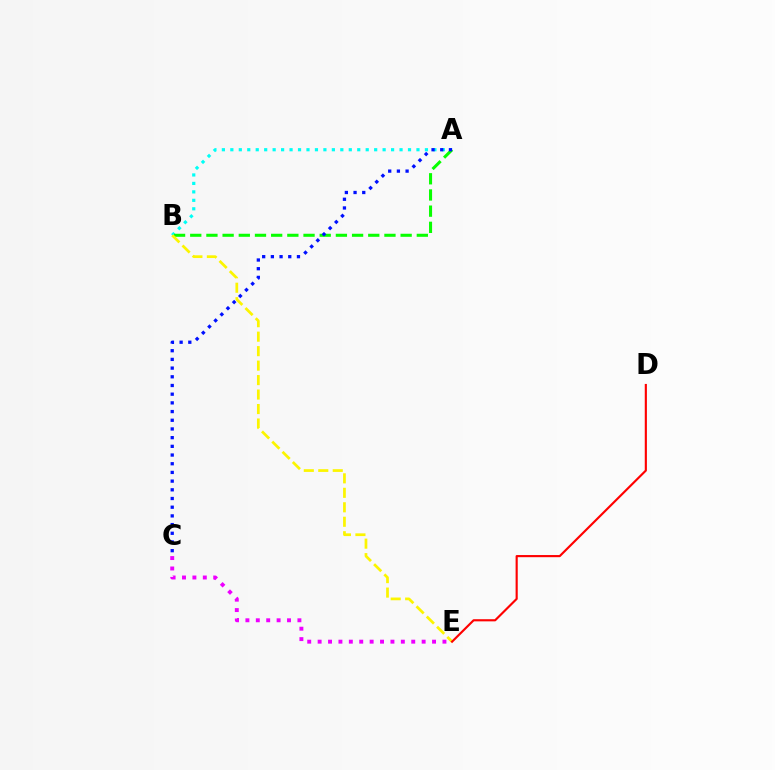{('A', 'B'): [{'color': '#00fff6', 'line_style': 'dotted', 'thickness': 2.3}, {'color': '#08ff00', 'line_style': 'dashed', 'thickness': 2.2}], ('A', 'C'): [{'color': '#0010ff', 'line_style': 'dotted', 'thickness': 2.36}], ('B', 'E'): [{'color': '#fcf500', 'line_style': 'dashed', 'thickness': 1.97}], ('D', 'E'): [{'color': '#ff0000', 'line_style': 'solid', 'thickness': 1.54}], ('C', 'E'): [{'color': '#ee00ff', 'line_style': 'dotted', 'thickness': 2.83}]}